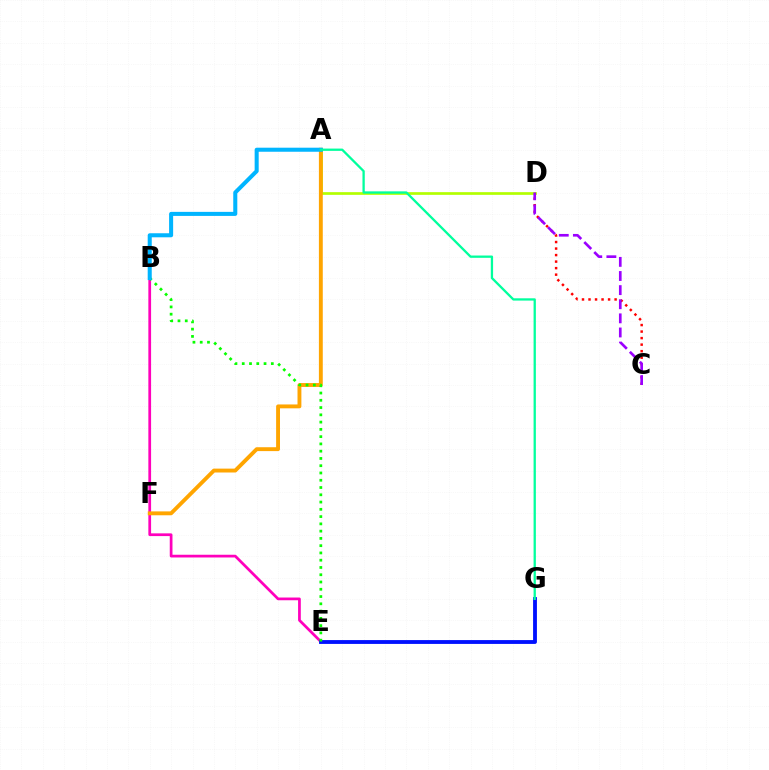{('C', 'D'): [{'color': '#ff0000', 'line_style': 'dotted', 'thickness': 1.77}, {'color': '#9b00ff', 'line_style': 'dashed', 'thickness': 1.92}], ('A', 'D'): [{'color': '#b3ff00', 'line_style': 'solid', 'thickness': 1.94}], ('B', 'E'): [{'color': '#ff00bd', 'line_style': 'solid', 'thickness': 1.97}, {'color': '#08ff00', 'line_style': 'dotted', 'thickness': 1.97}], ('E', 'G'): [{'color': '#0010ff', 'line_style': 'solid', 'thickness': 2.76}], ('A', 'F'): [{'color': '#ffa500', 'line_style': 'solid', 'thickness': 2.79}], ('A', 'B'): [{'color': '#00b5ff', 'line_style': 'solid', 'thickness': 2.91}], ('A', 'G'): [{'color': '#00ff9d', 'line_style': 'solid', 'thickness': 1.65}]}